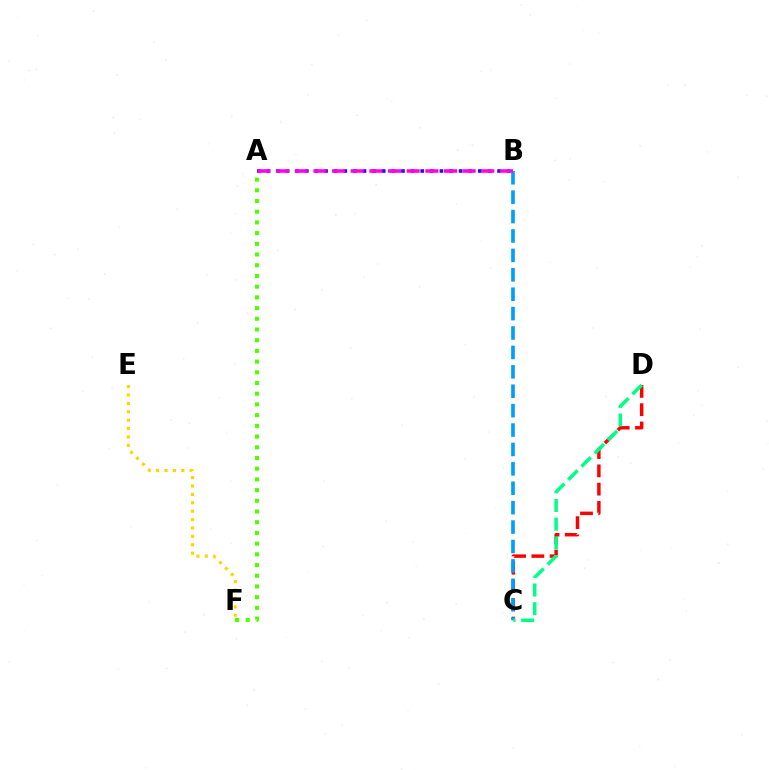{('C', 'D'): [{'color': '#ff0000', 'line_style': 'dashed', 'thickness': 2.48}, {'color': '#00ff86', 'line_style': 'dashed', 'thickness': 2.54}], ('E', 'F'): [{'color': '#ffd500', 'line_style': 'dotted', 'thickness': 2.28}], ('A', 'B'): [{'color': '#3700ff', 'line_style': 'dotted', 'thickness': 2.61}, {'color': '#ff00ed', 'line_style': 'dashed', 'thickness': 2.53}], ('B', 'C'): [{'color': '#009eff', 'line_style': 'dashed', 'thickness': 2.64}], ('A', 'F'): [{'color': '#4fff00', 'line_style': 'dotted', 'thickness': 2.91}]}